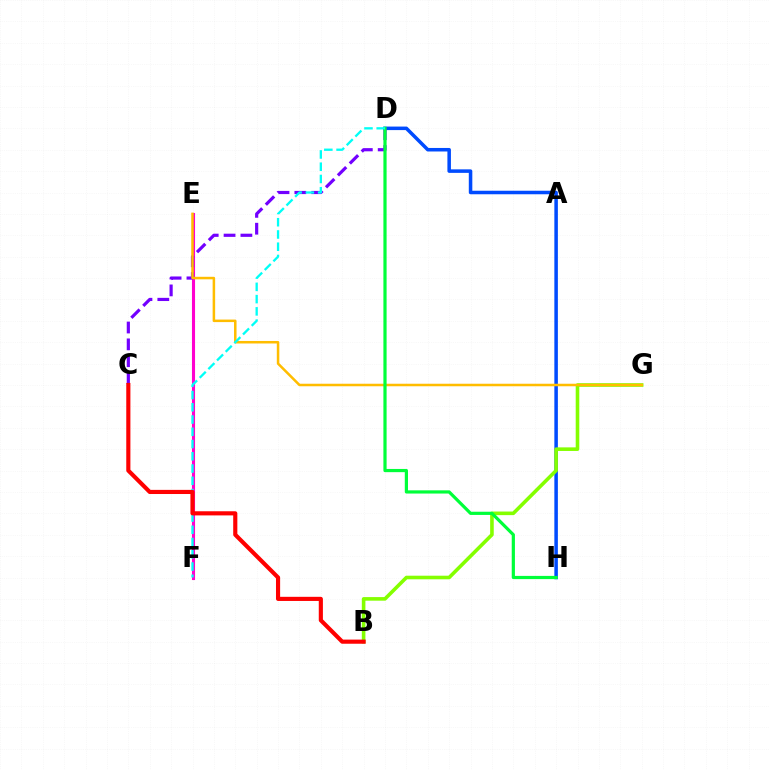{('E', 'F'): [{'color': '#ff00cf', 'line_style': 'solid', 'thickness': 2.22}], ('D', 'H'): [{'color': '#004bff', 'line_style': 'solid', 'thickness': 2.54}, {'color': '#00ff39', 'line_style': 'solid', 'thickness': 2.31}], ('C', 'D'): [{'color': '#7200ff', 'line_style': 'dashed', 'thickness': 2.29}], ('B', 'G'): [{'color': '#84ff00', 'line_style': 'solid', 'thickness': 2.59}], ('E', 'G'): [{'color': '#ffbd00', 'line_style': 'solid', 'thickness': 1.81}], ('D', 'F'): [{'color': '#00fff6', 'line_style': 'dashed', 'thickness': 1.66}], ('B', 'C'): [{'color': '#ff0000', 'line_style': 'solid', 'thickness': 2.98}]}